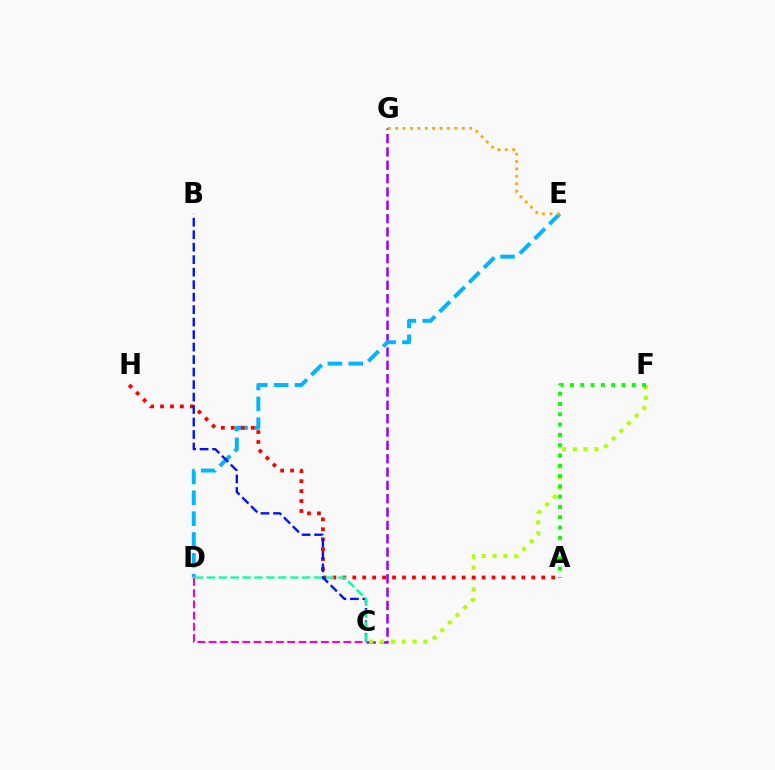{('C', 'G'): [{'color': '#9b00ff', 'line_style': 'dashed', 'thickness': 1.81}], ('D', 'E'): [{'color': '#00b5ff', 'line_style': 'dashed', 'thickness': 2.83}], ('C', 'F'): [{'color': '#b3ff00', 'line_style': 'dotted', 'thickness': 2.94}], ('A', 'F'): [{'color': '#08ff00', 'line_style': 'dotted', 'thickness': 2.8}], ('A', 'H'): [{'color': '#ff0000', 'line_style': 'dotted', 'thickness': 2.7}], ('E', 'G'): [{'color': '#ffa500', 'line_style': 'dotted', 'thickness': 2.01}], ('B', 'C'): [{'color': '#0010ff', 'line_style': 'dashed', 'thickness': 1.7}], ('C', 'D'): [{'color': '#00ff9d', 'line_style': 'dashed', 'thickness': 1.62}, {'color': '#ff00bd', 'line_style': 'dashed', 'thickness': 1.53}]}